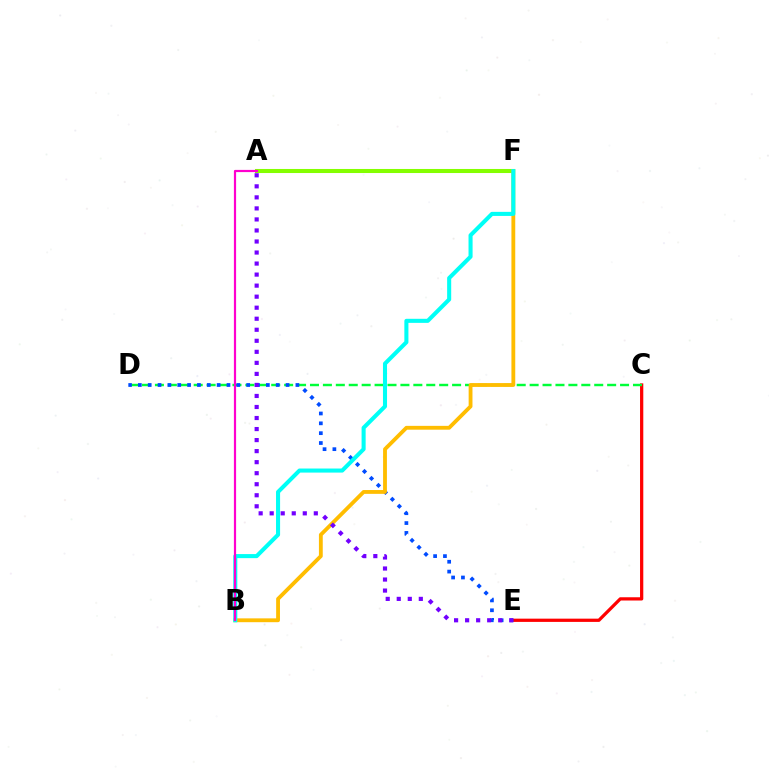{('C', 'E'): [{'color': '#ff0000', 'line_style': 'solid', 'thickness': 2.34}], ('C', 'D'): [{'color': '#00ff39', 'line_style': 'dashed', 'thickness': 1.76}], ('D', 'E'): [{'color': '#004bff', 'line_style': 'dotted', 'thickness': 2.68}], ('A', 'F'): [{'color': '#84ff00', 'line_style': 'solid', 'thickness': 2.93}], ('B', 'F'): [{'color': '#ffbd00', 'line_style': 'solid', 'thickness': 2.75}, {'color': '#00fff6', 'line_style': 'solid', 'thickness': 2.93}], ('A', 'E'): [{'color': '#7200ff', 'line_style': 'dotted', 'thickness': 3.0}], ('A', 'B'): [{'color': '#ff00cf', 'line_style': 'solid', 'thickness': 1.59}]}